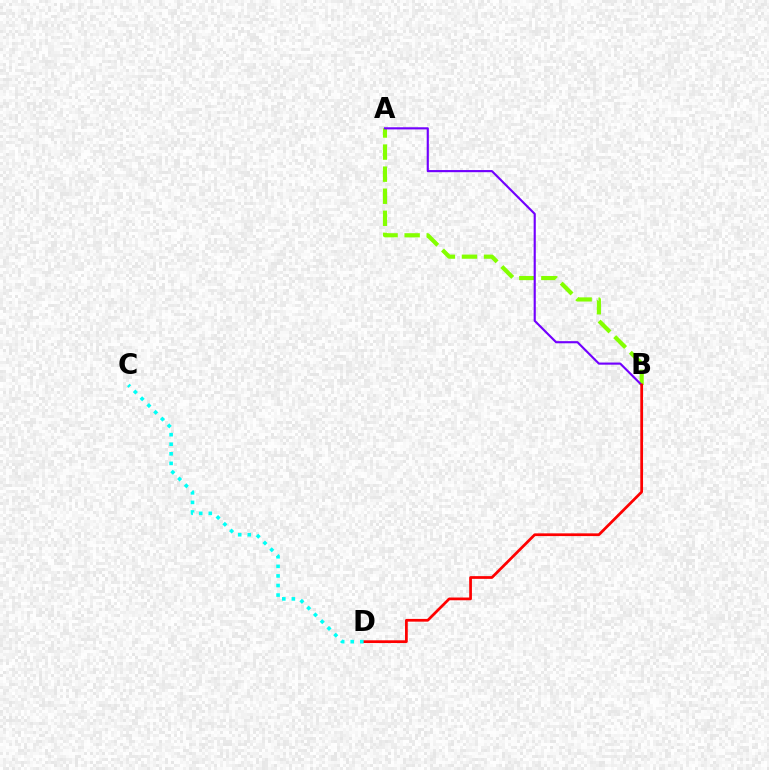{('A', 'B'): [{'color': '#84ff00', 'line_style': 'dashed', 'thickness': 3.0}, {'color': '#7200ff', 'line_style': 'solid', 'thickness': 1.54}], ('B', 'D'): [{'color': '#ff0000', 'line_style': 'solid', 'thickness': 1.97}], ('C', 'D'): [{'color': '#00fff6', 'line_style': 'dotted', 'thickness': 2.6}]}